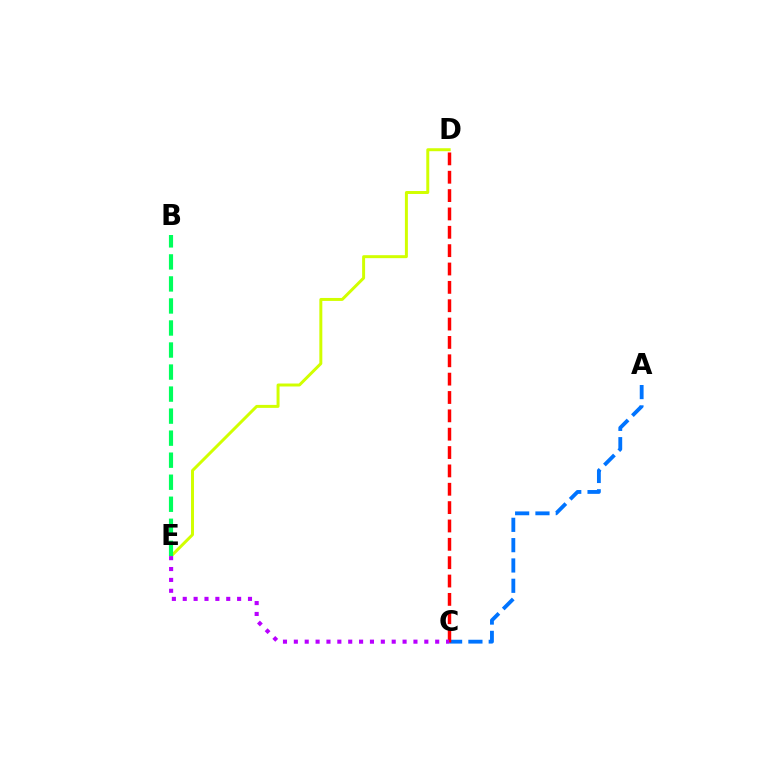{('A', 'C'): [{'color': '#0074ff', 'line_style': 'dashed', 'thickness': 2.76}], ('D', 'E'): [{'color': '#d1ff00', 'line_style': 'solid', 'thickness': 2.14}], ('C', 'D'): [{'color': '#ff0000', 'line_style': 'dashed', 'thickness': 2.49}], ('B', 'E'): [{'color': '#00ff5c', 'line_style': 'dashed', 'thickness': 2.99}], ('C', 'E'): [{'color': '#b900ff', 'line_style': 'dotted', 'thickness': 2.95}]}